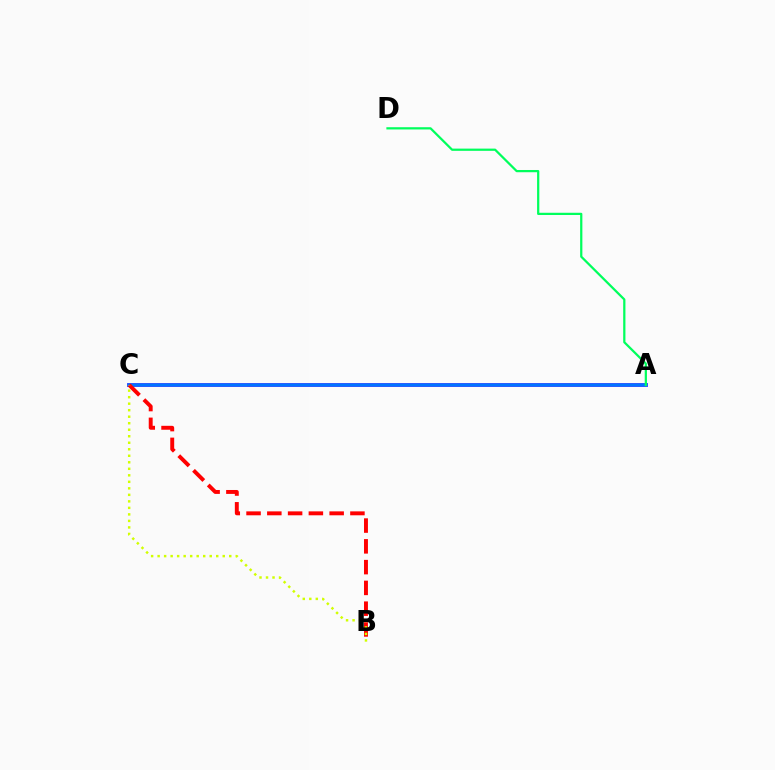{('A', 'C'): [{'color': '#b900ff', 'line_style': 'solid', 'thickness': 2.78}, {'color': '#0074ff', 'line_style': 'solid', 'thickness': 2.56}], ('B', 'C'): [{'color': '#ff0000', 'line_style': 'dashed', 'thickness': 2.82}, {'color': '#d1ff00', 'line_style': 'dotted', 'thickness': 1.77}], ('A', 'D'): [{'color': '#00ff5c', 'line_style': 'solid', 'thickness': 1.61}]}